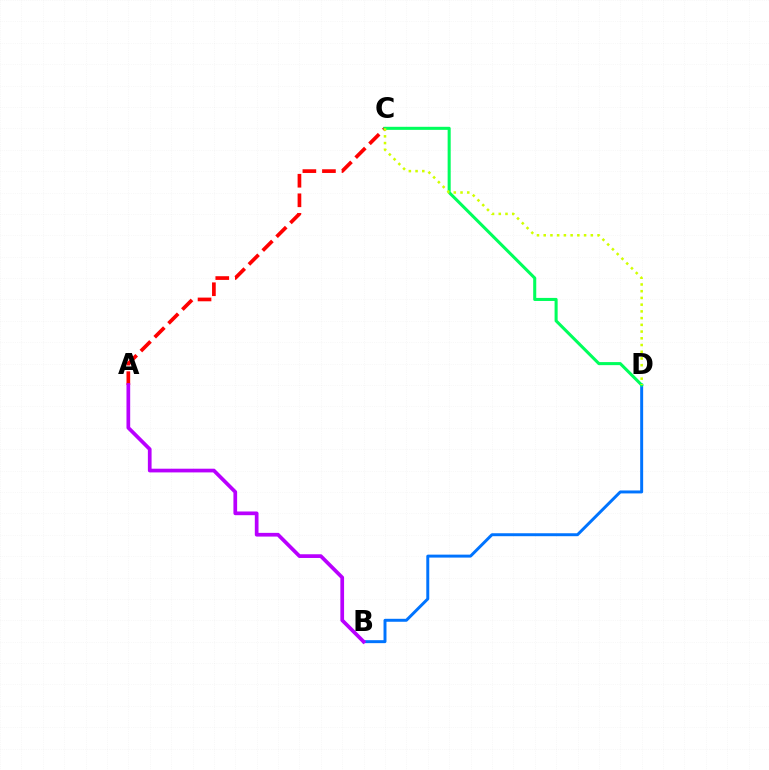{('A', 'C'): [{'color': '#ff0000', 'line_style': 'dashed', 'thickness': 2.66}], ('B', 'D'): [{'color': '#0074ff', 'line_style': 'solid', 'thickness': 2.13}], ('C', 'D'): [{'color': '#00ff5c', 'line_style': 'solid', 'thickness': 2.2}, {'color': '#d1ff00', 'line_style': 'dotted', 'thickness': 1.83}], ('A', 'B'): [{'color': '#b900ff', 'line_style': 'solid', 'thickness': 2.67}]}